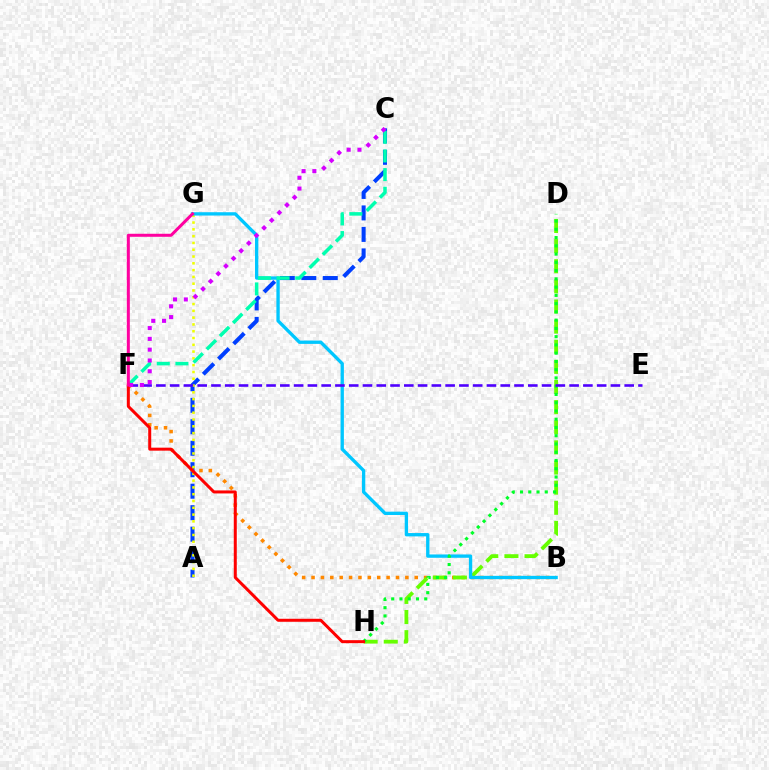{('A', 'C'): [{'color': '#003fff', 'line_style': 'dashed', 'thickness': 2.92}], ('B', 'F'): [{'color': '#ff8800', 'line_style': 'dotted', 'thickness': 2.55}], ('D', 'H'): [{'color': '#66ff00', 'line_style': 'dashed', 'thickness': 2.73}, {'color': '#00ff27', 'line_style': 'dotted', 'thickness': 2.24}], ('A', 'G'): [{'color': '#eeff00', 'line_style': 'dotted', 'thickness': 1.85}], ('B', 'G'): [{'color': '#00c7ff', 'line_style': 'solid', 'thickness': 2.4}], ('C', 'F'): [{'color': '#00ffaf', 'line_style': 'dashed', 'thickness': 2.53}, {'color': '#d600ff', 'line_style': 'dotted', 'thickness': 2.93}], ('E', 'F'): [{'color': '#4f00ff', 'line_style': 'dashed', 'thickness': 1.87}], ('F', 'H'): [{'color': '#ff0000', 'line_style': 'solid', 'thickness': 2.16}], ('F', 'G'): [{'color': '#ff00a0', 'line_style': 'solid', 'thickness': 2.17}]}